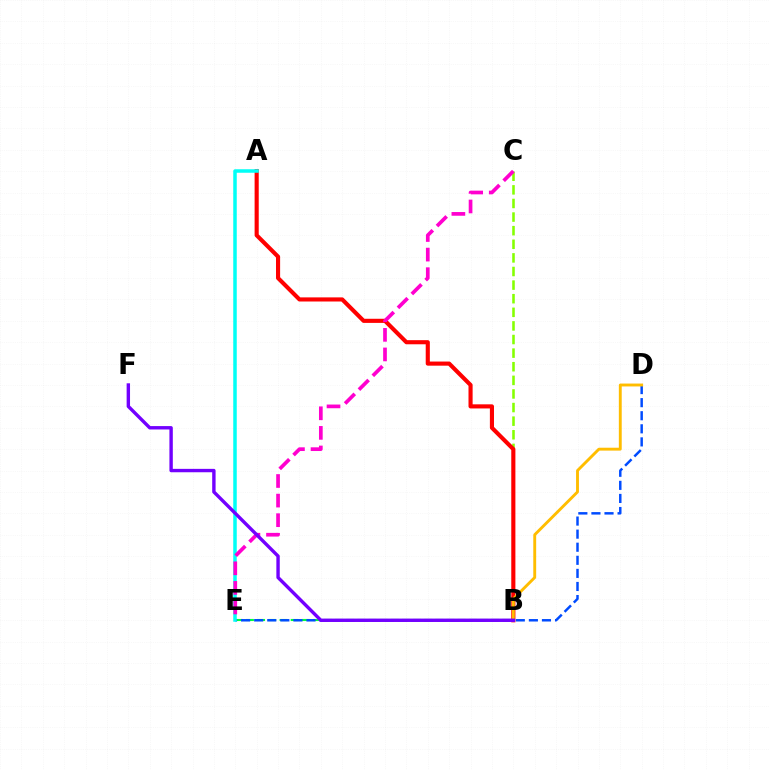{('B', 'E'): [{'color': '#00ff39', 'line_style': 'dashed', 'thickness': 1.51}], ('B', 'C'): [{'color': '#84ff00', 'line_style': 'dashed', 'thickness': 1.85}], ('A', 'B'): [{'color': '#ff0000', 'line_style': 'solid', 'thickness': 2.97}], ('D', 'E'): [{'color': '#004bff', 'line_style': 'dashed', 'thickness': 1.78}], ('A', 'E'): [{'color': '#00fff6', 'line_style': 'solid', 'thickness': 2.52}], ('B', 'D'): [{'color': '#ffbd00', 'line_style': 'solid', 'thickness': 2.08}], ('C', 'E'): [{'color': '#ff00cf', 'line_style': 'dashed', 'thickness': 2.66}], ('B', 'F'): [{'color': '#7200ff', 'line_style': 'solid', 'thickness': 2.44}]}